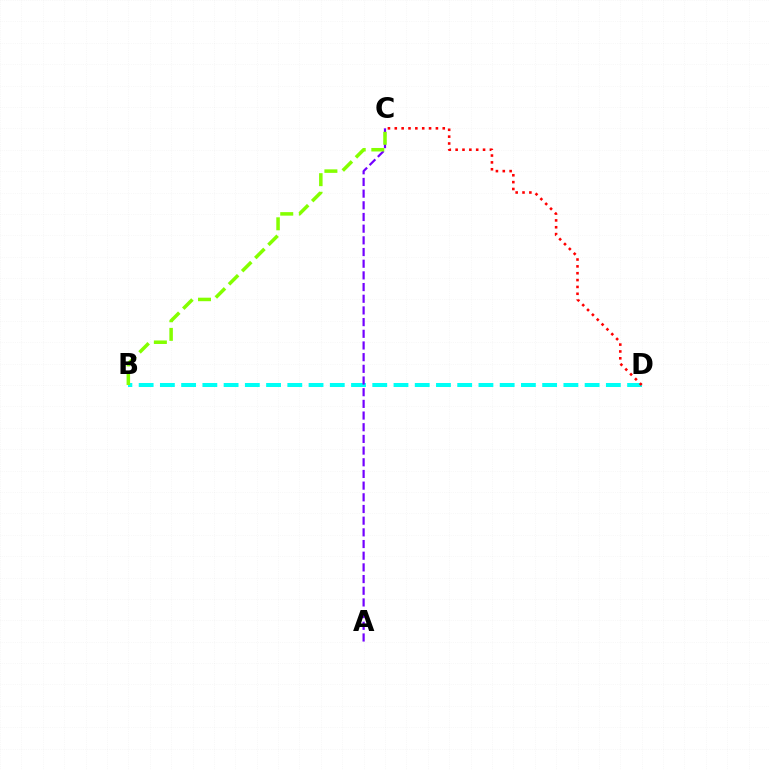{('B', 'D'): [{'color': '#00fff6', 'line_style': 'dashed', 'thickness': 2.88}], ('A', 'C'): [{'color': '#7200ff', 'line_style': 'dashed', 'thickness': 1.59}], ('C', 'D'): [{'color': '#ff0000', 'line_style': 'dotted', 'thickness': 1.86}], ('B', 'C'): [{'color': '#84ff00', 'line_style': 'dashed', 'thickness': 2.53}]}